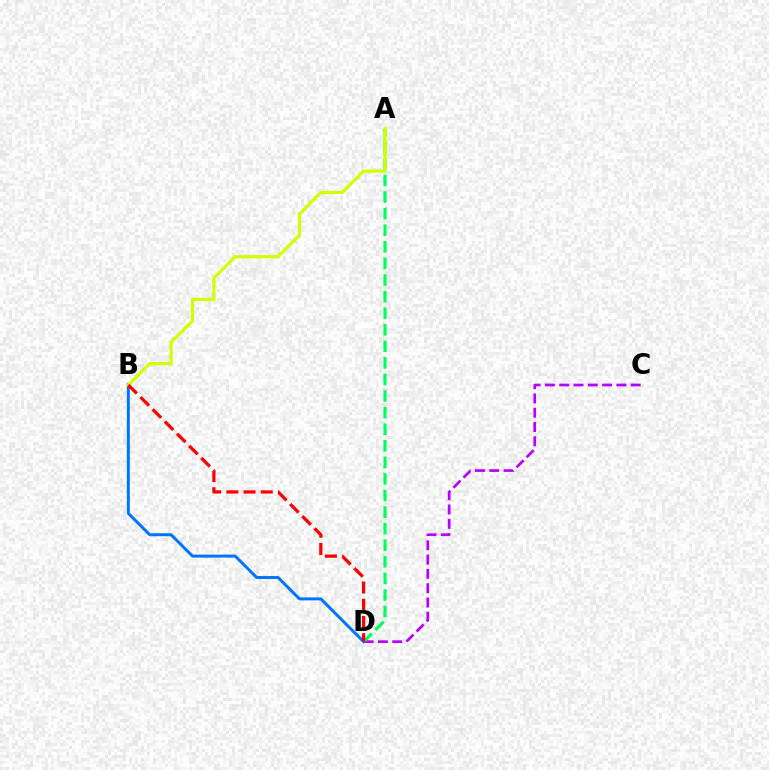{('C', 'D'): [{'color': '#b900ff', 'line_style': 'dashed', 'thickness': 1.94}], ('A', 'D'): [{'color': '#00ff5c', 'line_style': 'dashed', 'thickness': 2.25}], ('B', 'D'): [{'color': '#0074ff', 'line_style': 'solid', 'thickness': 2.14}, {'color': '#ff0000', 'line_style': 'dashed', 'thickness': 2.34}], ('A', 'B'): [{'color': '#d1ff00', 'line_style': 'solid', 'thickness': 2.28}]}